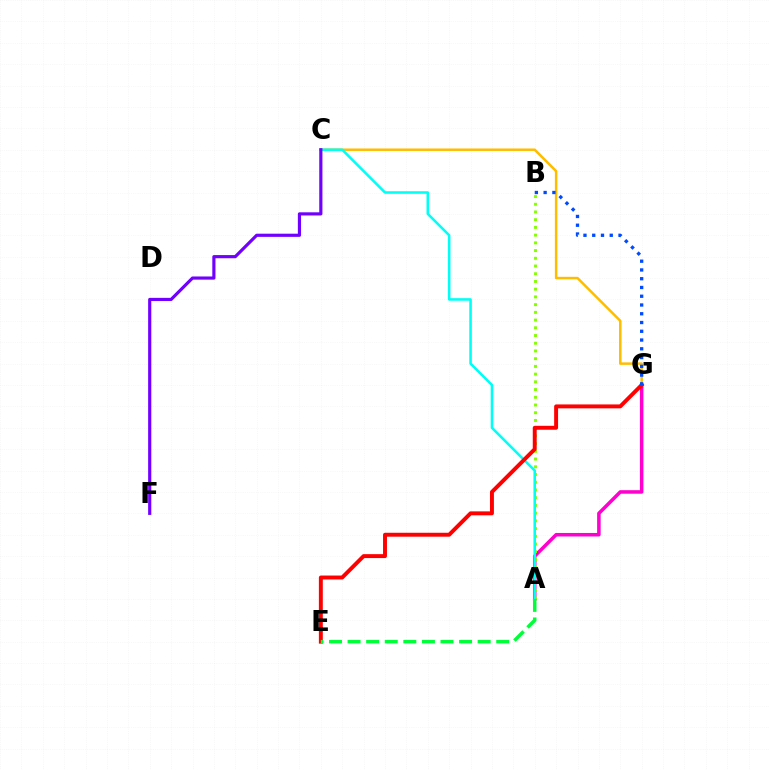{('A', 'G'): [{'color': '#ff00cf', 'line_style': 'solid', 'thickness': 2.54}], ('C', 'G'): [{'color': '#ffbd00', 'line_style': 'solid', 'thickness': 1.79}], ('A', 'B'): [{'color': '#84ff00', 'line_style': 'dotted', 'thickness': 2.1}], ('A', 'C'): [{'color': '#00fff6', 'line_style': 'solid', 'thickness': 1.84}], ('C', 'F'): [{'color': '#7200ff', 'line_style': 'solid', 'thickness': 2.28}], ('E', 'G'): [{'color': '#ff0000', 'line_style': 'solid', 'thickness': 2.83}], ('B', 'G'): [{'color': '#004bff', 'line_style': 'dotted', 'thickness': 2.38}], ('A', 'E'): [{'color': '#00ff39', 'line_style': 'dashed', 'thickness': 2.52}]}